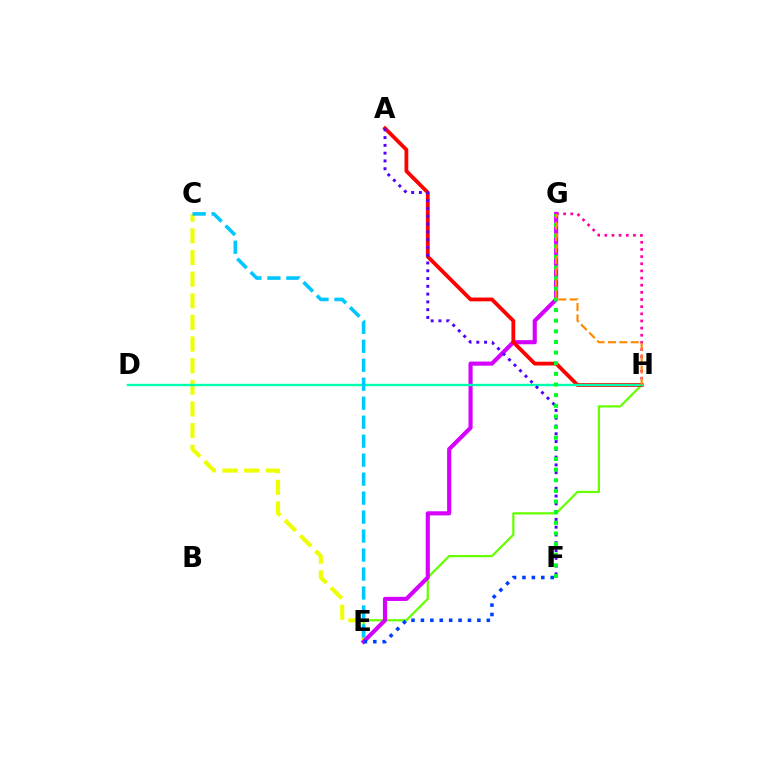{('E', 'H'): [{'color': '#66ff00', 'line_style': 'solid', 'thickness': 1.6}], ('C', 'E'): [{'color': '#eeff00', 'line_style': 'dashed', 'thickness': 2.94}, {'color': '#00c7ff', 'line_style': 'dashed', 'thickness': 2.58}], ('G', 'H'): [{'color': '#ff00a0', 'line_style': 'dotted', 'thickness': 1.94}, {'color': '#ff8800', 'line_style': 'dashed', 'thickness': 1.55}], ('E', 'G'): [{'color': '#d600ff', 'line_style': 'solid', 'thickness': 2.97}], ('A', 'H'): [{'color': '#ff0000', 'line_style': 'solid', 'thickness': 2.73}], ('E', 'F'): [{'color': '#003fff', 'line_style': 'dotted', 'thickness': 2.56}], ('D', 'H'): [{'color': '#00ffaf', 'line_style': 'solid', 'thickness': 1.71}], ('A', 'F'): [{'color': '#4f00ff', 'line_style': 'dotted', 'thickness': 2.11}], ('F', 'G'): [{'color': '#00ff27', 'line_style': 'dotted', 'thickness': 2.89}]}